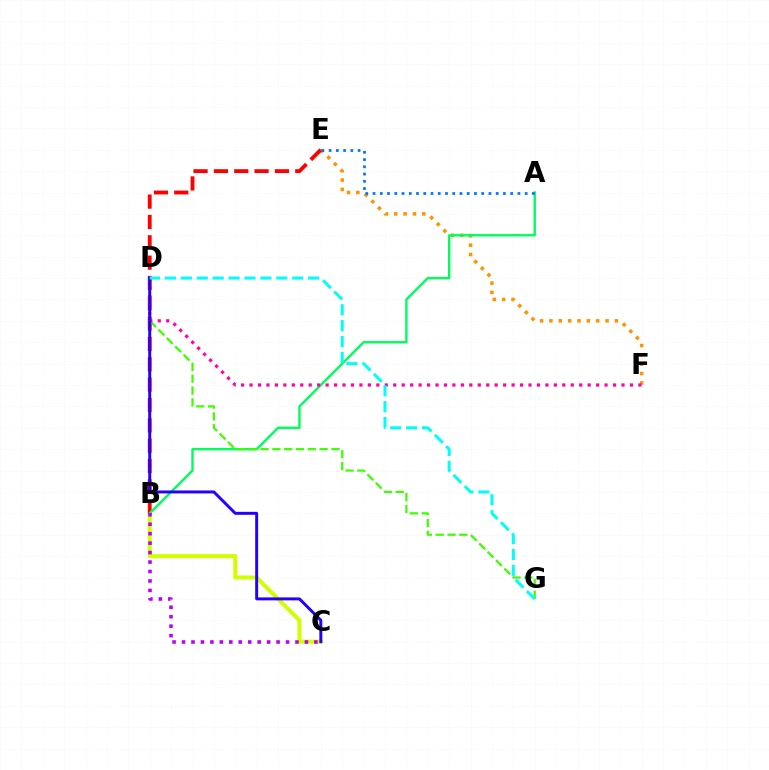{('B', 'C'): [{'color': '#d1ff00', 'line_style': 'solid', 'thickness': 2.91}, {'color': '#b900ff', 'line_style': 'dotted', 'thickness': 2.57}], ('E', 'F'): [{'color': '#ff9400', 'line_style': 'dotted', 'thickness': 2.54}], ('B', 'E'): [{'color': '#ff0000', 'line_style': 'dashed', 'thickness': 2.76}], ('A', 'B'): [{'color': '#00ff5c', 'line_style': 'solid', 'thickness': 1.72}], ('D', 'G'): [{'color': '#3dff00', 'line_style': 'dashed', 'thickness': 1.61}, {'color': '#00fff6', 'line_style': 'dashed', 'thickness': 2.16}], ('A', 'E'): [{'color': '#0074ff', 'line_style': 'dotted', 'thickness': 1.97}], ('D', 'F'): [{'color': '#ff00ac', 'line_style': 'dotted', 'thickness': 2.3}], ('C', 'D'): [{'color': '#2500ff', 'line_style': 'solid', 'thickness': 2.13}]}